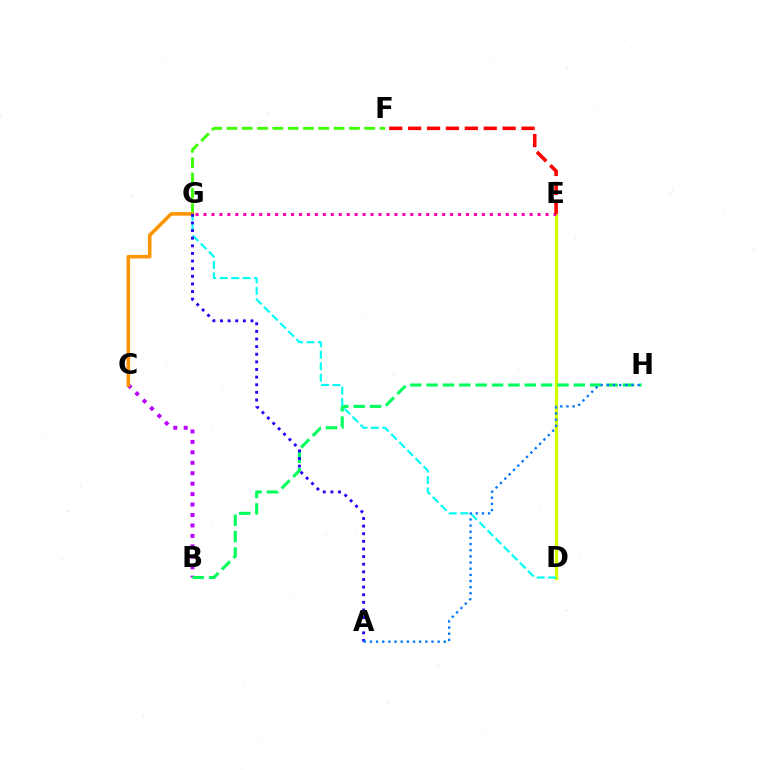{('B', 'C'): [{'color': '#b900ff', 'line_style': 'dotted', 'thickness': 2.84}], ('F', 'G'): [{'color': '#3dff00', 'line_style': 'dashed', 'thickness': 2.08}], ('C', 'G'): [{'color': '#ff9400', 'line_style': 'solid', 'thickness': 2.56}], ('D', 'E'): [{'color': '#d1ff00', 'line_style': 'solid', 'thickness': 2.35}], ('B', 'H'): [{'color': '#00ff5c', 'line_style': 'dashed', 'thickness': 2.22}], ('D', 'G'): [{'color': '#00fff6', 'line_style': 'dashed', 'thickness': 1.55}], ('E', 'G'): [{'color': '#ff00ac', 'line_style': 'dotted', 'thickness': 2.16}], ('A', 'G'): [{'color': '#2500ff', 'line_style': 'dotted', 'thickness': 2.07}], ('A', 'H'): [{'color': '#0074ff', 'line_style': 'dotted', 'thickness': 1.67}], ('E', 'F'): [{'color': '#ff0000', 'line_style': 'dashed', 'thickness': 2.57}]}